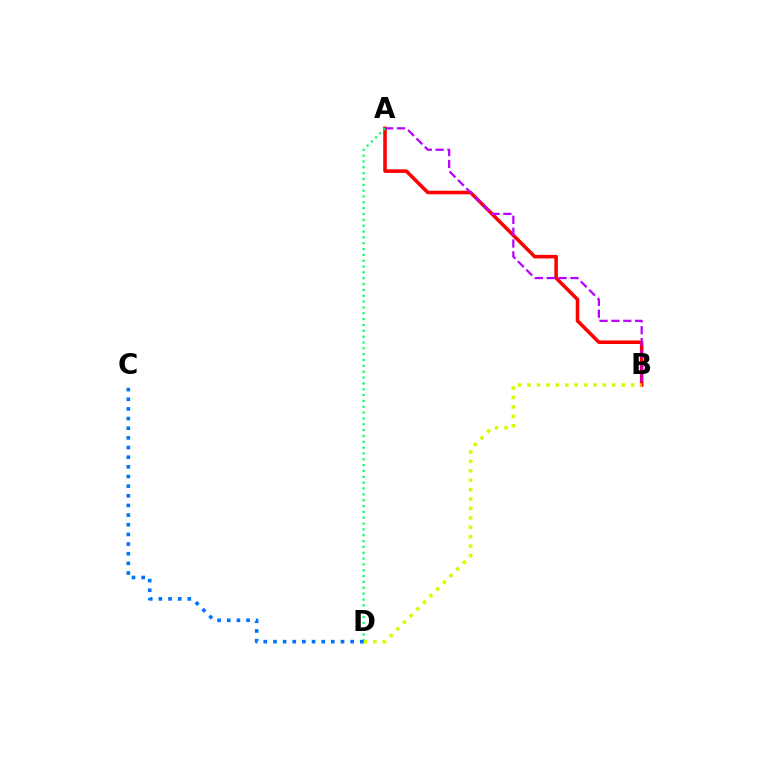{('A', 'B'): [{'color': '#ff0000', 'line_style': 'solid', 'thickness': 2.55}, {'color': '#b900ff', 'line_style': 'dashed', 'thickness': 1.61}], ('A', 'D'): [{'color': '#00ff5c', 'line_style': 'dotted', 'thickness': 1.59}], ('B', 'D'): [{'color': '#d1ff00', 'line_style': 'dotted', 'thickness': 2.56}], ('C', 'D'): [{'color': '#0074ff', 'line_style': 'dotted', 'thickness': 2.62}]}